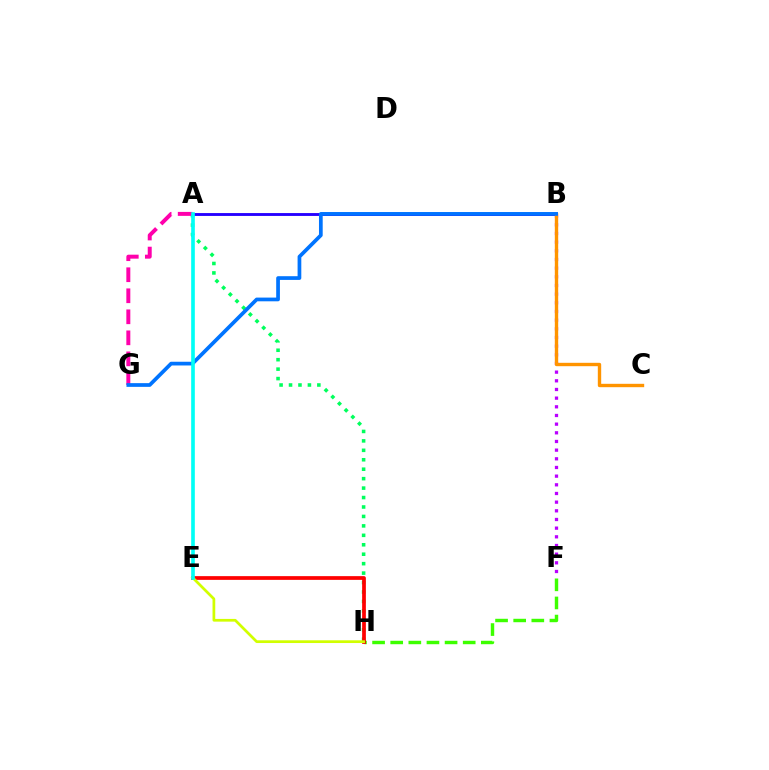{('A', 'B'): [{'color': '#2500ff', 'line_style': 'solid', 'thickness': 2.06}], ('A', 'H'): [{'color': '#00ff5c', 'line_style': 'dotted', 'thickness': 2.57}], ('F', 'H'): [{'color': '#3dff00', 'line_style': 'dashed', 'thickness': 2.46}], ('E', 'H'): [{'color': '#ff0000', 'line_style': 'solid', 'thickness': 2.69}, {'color': '#d1ff00', 'line_style': 'solid', 'thickness': 1.96}], ('B', 'F'): [{'color': '#b900ff', 'line_style': 'dotted', 'thickness': 2.35}], ('B', 'C'): [{'color': '#ff9400', 'line_style': 'solid', 'thickness': 2.43}], ('A', 'G'): [{'color': '#ff00ac', 'line_style': 'dashed', 'thickness': 2.86}], ('B', 'G'): [{'color': '#0074ff', 'line_style': 'solid', 'thickness': 2.68}], ('A', 'E'): [{'color': '#00fff6', 'line_style': 'solid', 'thickness': 2.63}]}